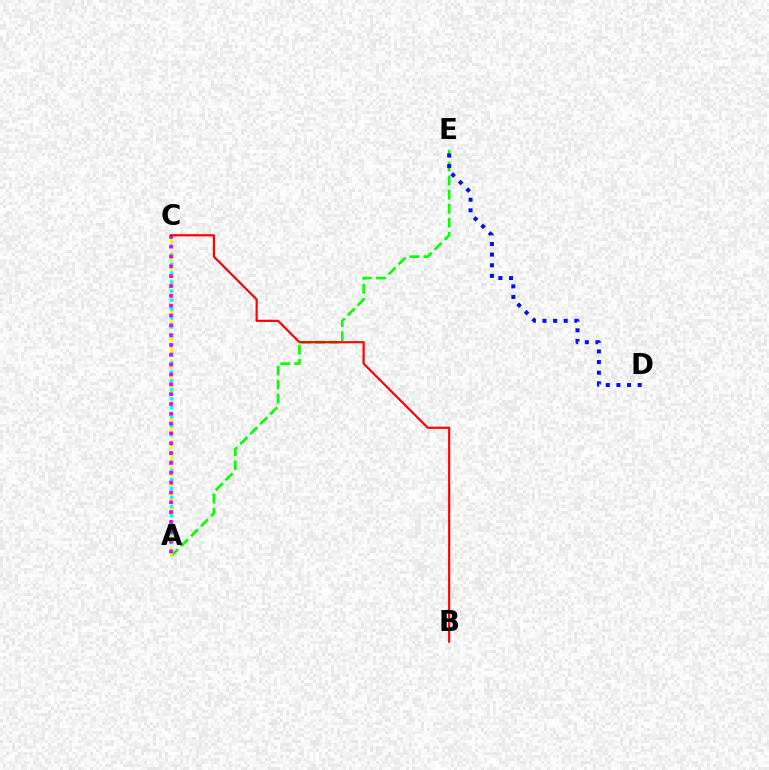{('A', 'E'): [{'color': '#08ff00', 'line_style': 'dashed', 'thickness': 1.91}], ('D', 'E'): [{'color': '#0010ff', 'line_style': 'dotted', 'thickness': 2.89}], ('A', 'C'): [{'color': '#fcf500', 'line_style': 'dashed', 'thickness': 1.82}, {'color': '#00fff6', 'line_style': 'dotted', 'thickness': 2.44}, {'color': '#ee00ff', 'line_style': 'dotted', 'thickness': 2.67}], ('B', 'C'): [{'color': '#ff0000', 'line_style': 'solid', 'thickness': 1.56}]}